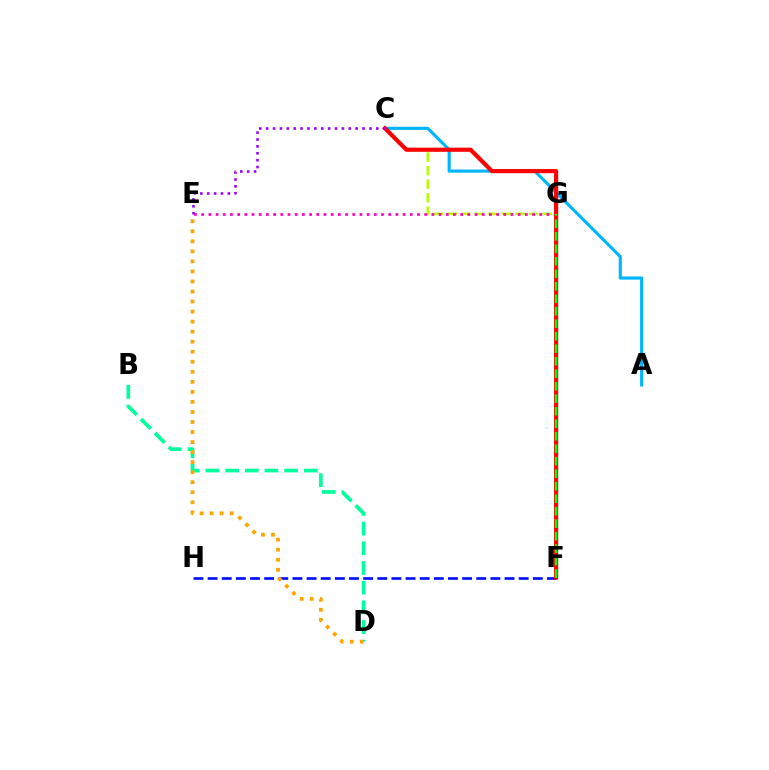{('F', 'H'): [{'color': '#0010ff', 'line_style': 'dashed', 'thickness': 1.92}], ('A', 'C'): [{'color': '#00b5ff', 'line_style': 'solid', 'thickness': 2.25}], ('B', 'D'): [{'color': '#00ff9d', 'line_style': 'dashed', 'thickness': 2.67}], ('C', 'G'): [{'color': '#b3ff00', 'line_style': 'dashed', 'thickness': 1.84}], ('E', 'G'): [{'color': '#ff00bd', 'line_style': 'dotted', 'thickness': 1.95}], ('C', 'F'): [{'color': '#ff0000', 'line_style': 'solid', 'thickness': 3.0}], ('D', 'E'): [{'color': '#ffa500', 'line_style': 'dotted', 'thickness': 2.73}], ('F', 'G'): [{'color': '#08ff00', 'line_style': 'dashed', 'thickness': 1.7}], ('C', 'E'): [{'color': '#9b00ff', 'line_style': 'dotted', 'thickness': 1.87}]}